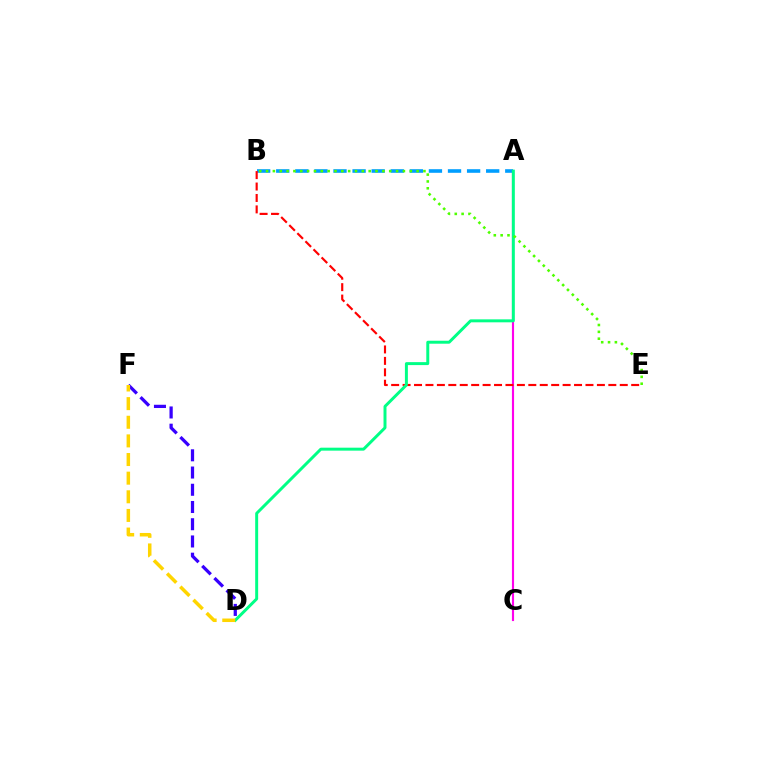{('D', 'F'): [{'color': '#3700ff', 'line_style': 'dashed', 'thickness': 2.34}, {'color': '#ffd500', 'line_style': 'dashed', 'thickness': 2.53}], ('A', 'C'): [{'color': '#ff00ed', 'line_style': 'solid', 'thickness': 1.54}], ('A', 'B'): [{'color': '#009eff', 'line_style': 'dashed', 'thickness': 2.59}], ('B', 'E'): [{'color': '#ff0000', 'line_style': 'dashed', 'thickness': 1.55}, {'color': '#4fff00', 'line_style': 'dotted', 'thickness': 1.86}], ('A', 'D'): [{'color': '#00ff86', 'line_style': 'solid', 'thickness': 2.14}]}